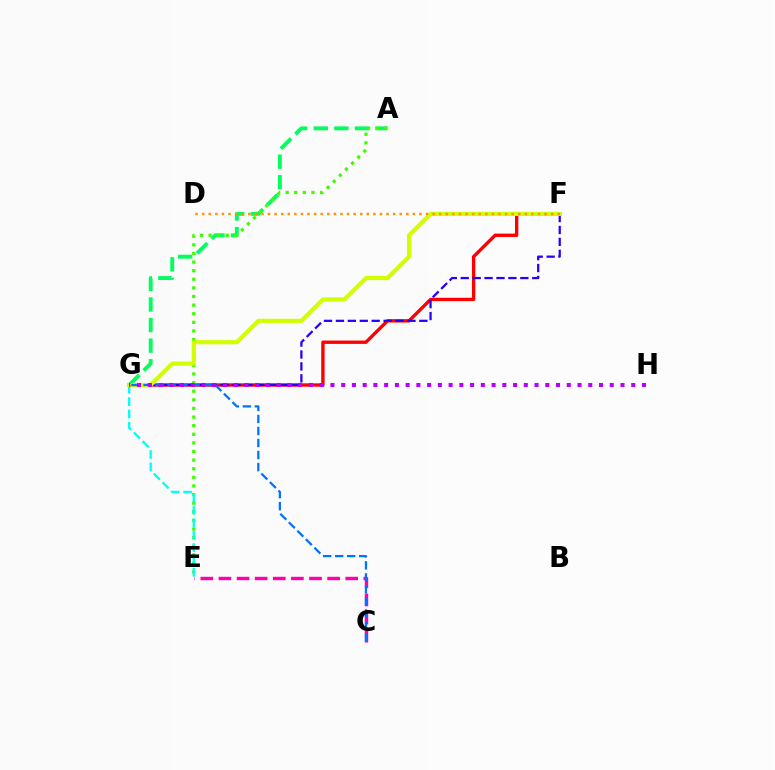{('C', 'E'): [{'color': '#ff00ac', 'line_style': 'dashed', 'thickness': 2.46}], ('F', 'G'): [{'color': '#ff0000', 'line_style': 'solid', 'thickness': 2.42}, {'color': '#2500ff', 'line_style': 'dashed', 'thickness': 1.62}, {'color': '#d1ff00', 'line_style': 'solid', 'thickness': 2.99}], ('A', 'G'): [{'color': '#00ff5c', 'line_style': 'dashed', 'thickness': 2.79}], ('A', 'E'): [{'color': '#3dff00', 'line_style': 'dotted', 'thickness': 2.34}], ('E', 'G'): [{'color': '#00fff6', 'line_style': 'dashed', 'thickness': 1.68}], ('C', 'G'): [{'color': '#0074ff', 'line_style': 'dashed', 'thickness': 1.63}], ('D', 'F'): [{'color': '#ff9400', 'line_style': 'dotted', 'thickness': 1.79}], ('G', 'H'): [{'color': '#b900ff', 'line_style': 'dotted', 'thickness': 2.92}]}